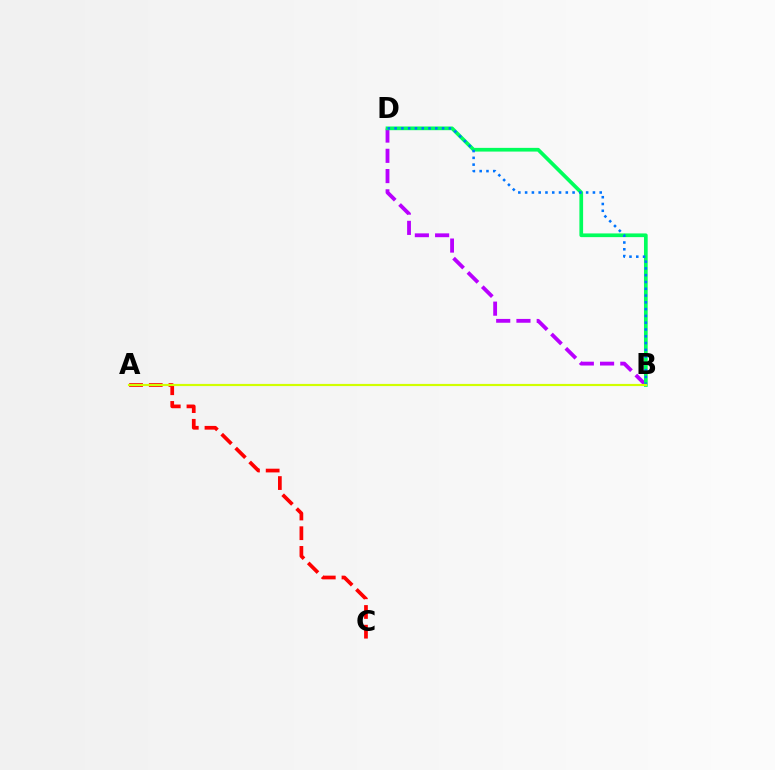{('B', 'D'): [{'color': '#b900ff', 'line_style': 'dashed', 'thickness': 2.75}, {'color': '#00ff5c', 'line_style': 'solid', 'thickness': 2.67}, {'color': '#0074ff', 'line_style': 'dotted', 'thickness': 1.84}], ('A', 'C'): [{'color': '#ff0000', 'line_style': 'dashed', 'thickness': 2.68}], ('A', 'B'): [{'color': '#d1ff00', 'line_style': 'solid', 'thickness': 1.56}]}